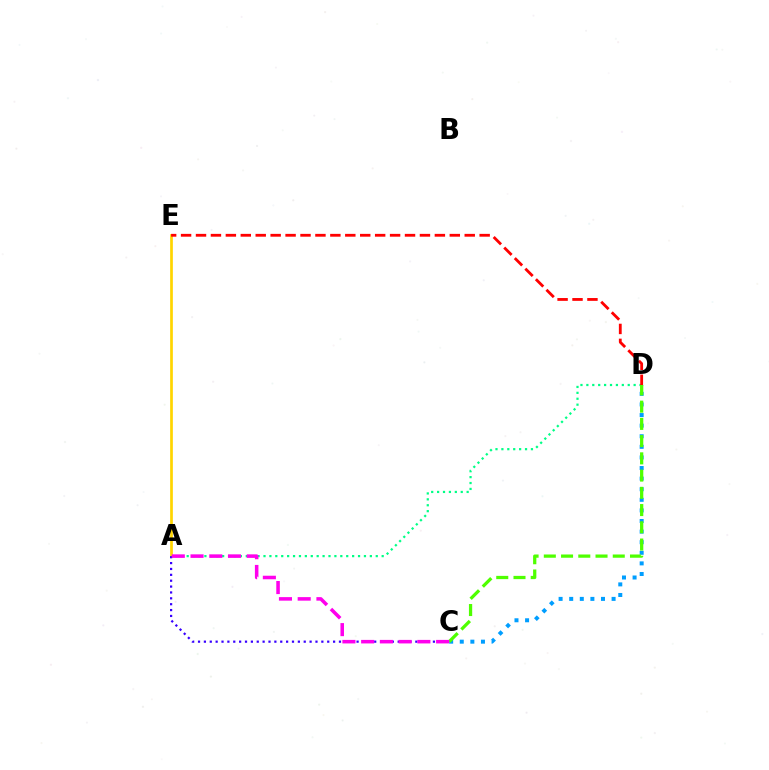{('A', 'D'): [{'color': '#00ff86', 'line_style': 'dotted', 'thickness': 1.61}], ('C', 'D'): [{'color': '#009eff', 'line_style': 'dotted', 'thickness': 2.88}, {'color': '#4fff00', 'line_style': 'dashed', 'thickness': 2.34}], ('A', 'E'): [{'color': '#ffd500', 'line_style': 'solid', 'thickness': 1.95}], ('A', 'C'): [{'color': '#3700ff', 'line_style': 'dotted', 'thickness': 1.6}, {'color': '#ff00ed', 'line_style': 'dashed', 'thickness': 2.55}], ('D', 'E'): [{'color': '#ff0000', 'line_style': 'dashed', 'thickness': 2.03}]}